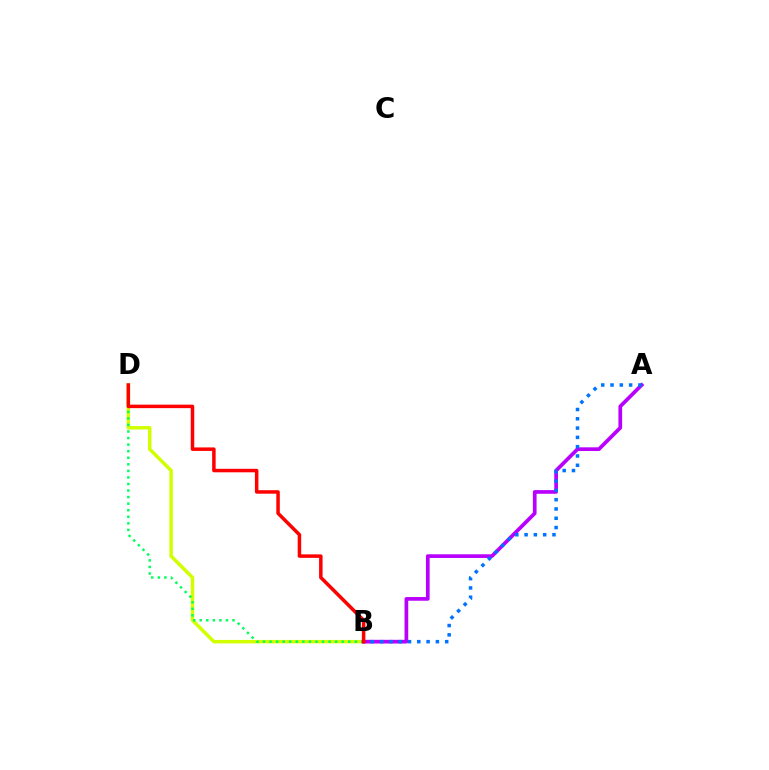{('B', 'D'): [{'color': '#d1ff00', 'line_style': 'solid', 'thickness': 2.5}, {'color': '#00ff5c', 'line_style': 'dotted', 'thickness': 1.78}, {'color': '#ff0000', 'line_style': 'solid', 'thickness': 2.52}], ('A', 'B'): [{'color': '#b900ff', 'line_style': 'solid', 'thickness': 2.67}, {'color': '#0074ff', 'line_style': 'dotted', 'thickness': 2.53}]}